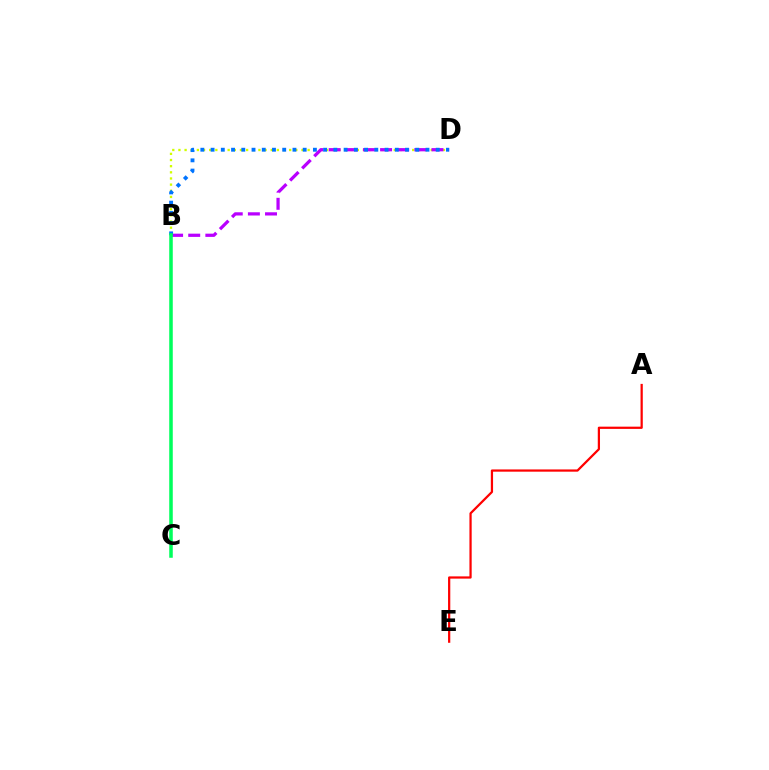{('A', 'E'): [{'color': '#ff0000', 'line_style': 'solid', 'thickness': 1.61}], ('B', 'D'): [{'color': '#d1ff00', 'line_style': 'dotted', 'thickness': 1.67}, {'color': '#b900ff', 'line_style': 'dashed', 'thickness': 2.33}, {'color': '#0074ff', 'line_style': 'dotted', 'thickness': 2.78}], ('B', 'C'): [{'color': '#00ff5c', 'line_style': 'solid', 'thickness': 2.55}]}